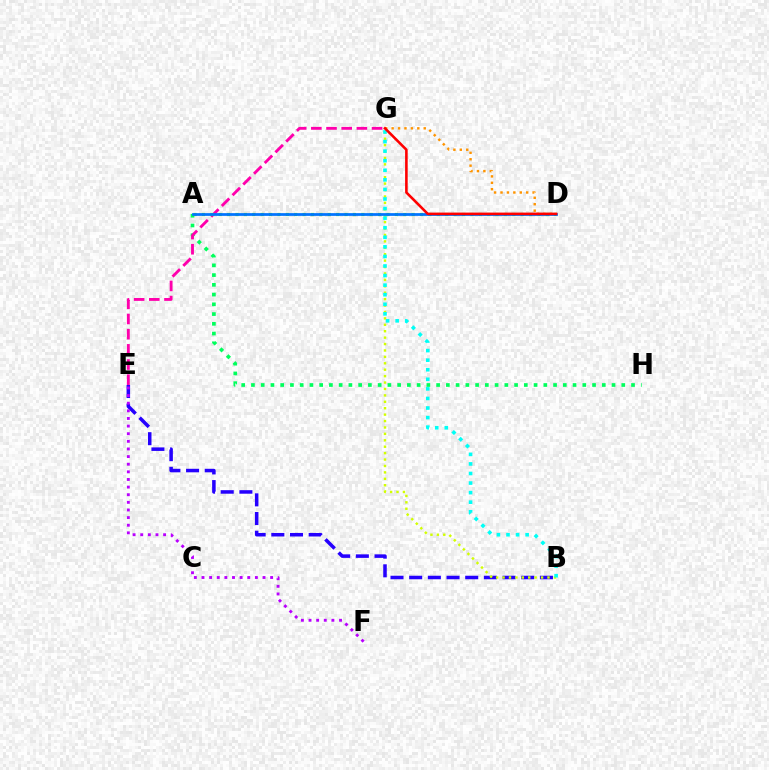{('B', 'E'): [{'color': '#2500ff', 'line_style': 'dashed', 'thickness': 2.54}], ('B', 'G'): [{'color': '#d1ff00', 'line_style': 'dotted', 'thickness': 1.74}, {'color': '#00fff6', 'line_style': 'dotted', 'thickness': 2.6}], ('A', 'H'): [{'color': '#00ff5c', 'line_style': 'dotted', 'thickness': 2.65}], ('E', 'G'): [{'color': '#ff00ac', 'line_style': 'dashed', 'thickness': 2.06}], ('A', 'D'): [{'color': '#3dff00', 'line_style': 'dotted', 'thickness': 2.28}, {'color': '#0074ff', 'line_style': 'solid', 'thickness': 1.97}], ('D', 'G'): [{'color': '#ff9400', 'line_style': 'dotted', 'thickness': 1.74}, {'color': '#ff0000', 'line_style': 'solid', 'thickness': 1.86}], ('E', 'F'): [{'color': '#b900ff', 'line_style': 'dotted', 'thickness': 2.07}]}